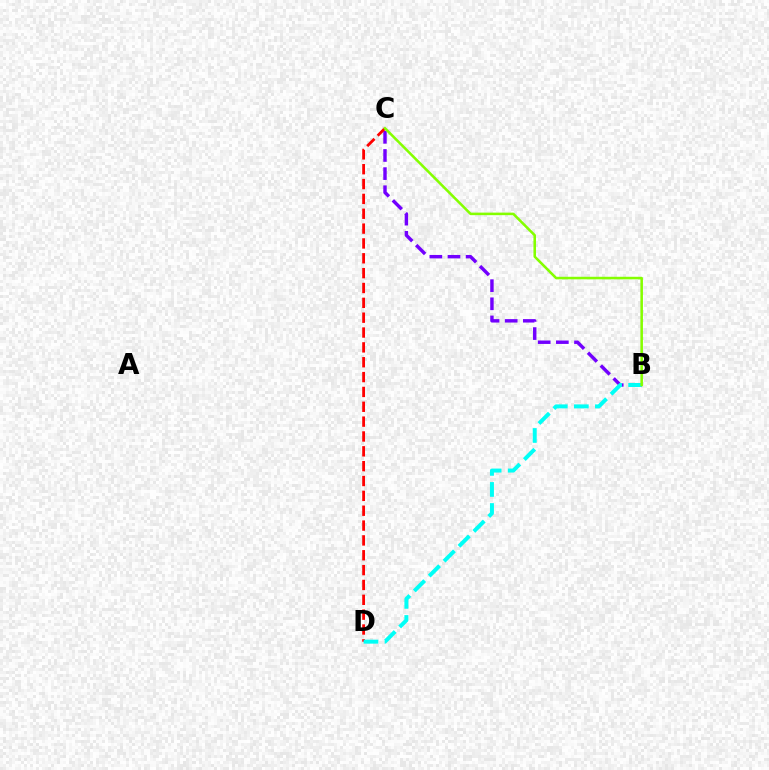{('B', 'C'): [{'color': '#7200ff', 'line_style': 'dashed', 'thickness': 2.46}, {'color': '#84ff00', 'line_style': 'solid', 'thickness': 1.84}], ('C', 'D'): [{'color': '#ff0000', 'line_style': 'dashed', 'thickness': 2.02}], ('B', 'D'): [{'color': '#00fff6', 'line_style': 'dashed', 'thickness': 2.86}]}